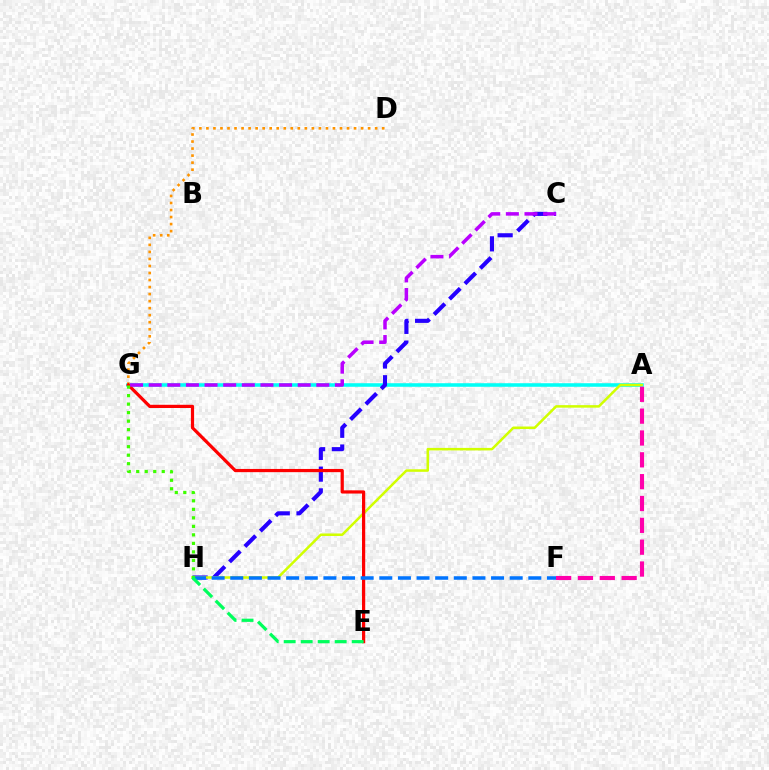{('A', 'G'): [{'color': '#00fff6', 'line_style': 'solid', 'thickness': 2.56}], ('C', 'H'): [{'color': '#2500ff', 'line_style': 'dashed', 'thickness': 2.95}], ('D', 'G'): [{'color': '#ff9400', 'line_style': 'dotted', 'thickness': 1.91}], ('A', 'H'): [{'color': '#d1ff00', 'line_style': 'solid', 'thickness': 1.82}], ('E', 'G'): [{'color': '#ff0000', 'line_style': 'solid', 'thickness': 2.31}], ('C', 'G'): [{'color': '#b900ff', 'line_style': 'dashed', 'thickness': 2.53}], ('F', 'H'): [{'color': '#0074ff', 'line_style': 'dashed', 'thickness': 2.53}], ('A', 'F'): [{'color': '#ff00ac', 'line_style': 'dashed', 'thickness': 2.97}], ('G', 'H'): [{'color': '#3dff00', 'line_style': 'dotted', 'thickness': 2.31}], ('E', 'H'): [{'color': '#00ff5c', 'line_style': 'dashed', 'thickness': 2.31}]}